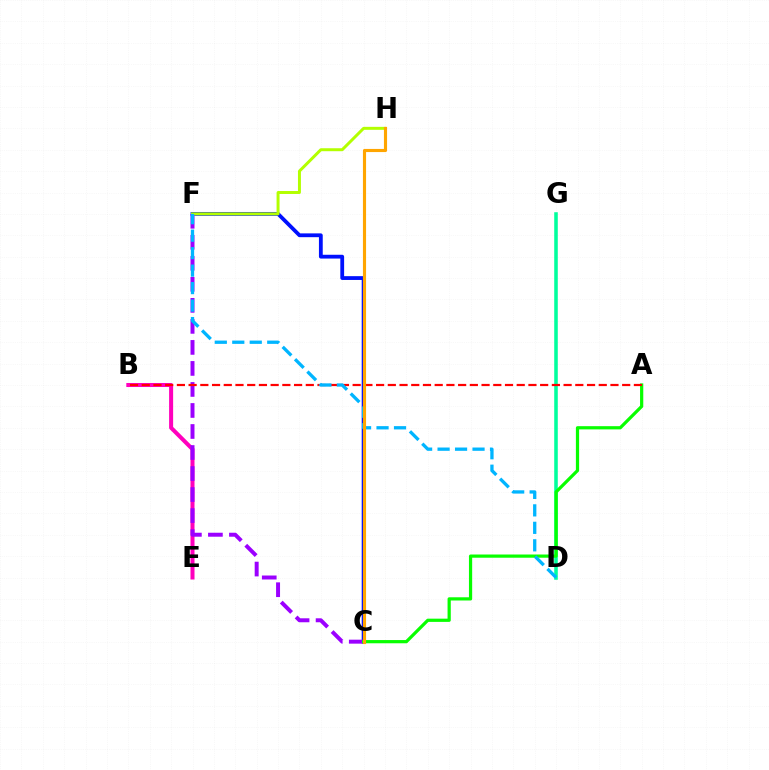{('B', 'E'): [{'color': '#ff00bd', 'line_style': 'solid', 'thickness': 2.9}], ('D', 'G'): [{'color': '#00ff9d', 'line_style': 'solid', 'thickness': 2.56}], ('C', 'F'): [{'color': '#0010ff', 'line_style': 'solid', 'thickness': 2.74}, {'color': '#9b00ff', 'line_style': 'dashed', 'thickness': 2.86}], ('A', 'C'): [{'color': '#08ff00', 'line_style': 'solid', 'thickness': 2.32}], ('A', 'B'): [{'color': '#ff0000', 'line_style': 'dashed', 'thickness': 1.59}], ('F', 'H'): [{'color': '#b3ff00', 'line_style': 'solid', 'thickness': 2.14}], ('D', 'F'): [{'color': '#00b5ff', 'line_style': 'dashed', 'thickness': 2.37}], ('C', 'H'): [{'color': '#ffa500', 'line_style': 'solid', 'thickness': 2.26}]}